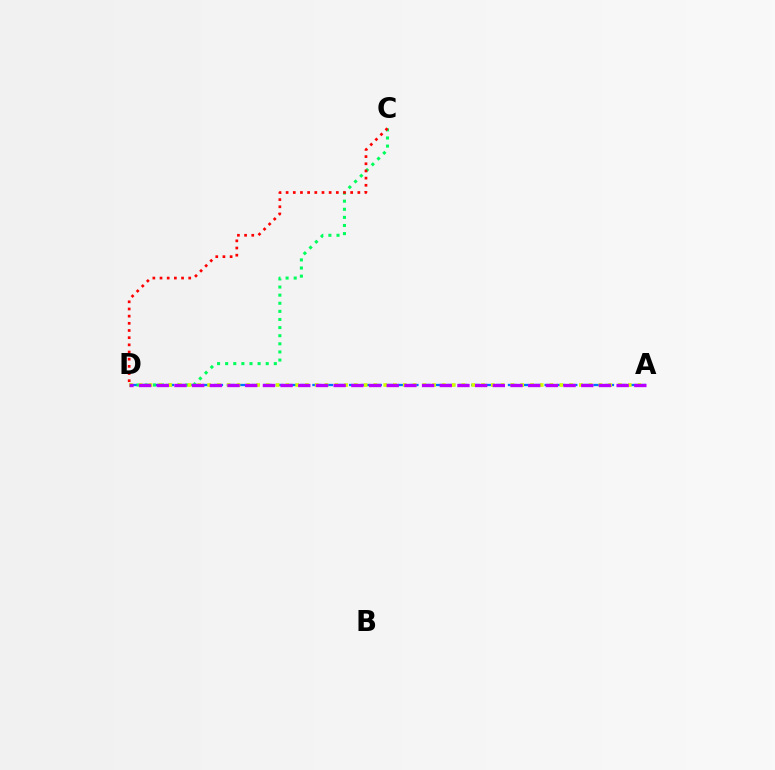{('A', 'D'): [{'color': '#0074ff', 'line_style': 'dashed', 'thickness': 1.66}, {'color': '#d1ff00', 'line_style': 'dotted', 'thickness': 2.66}, {'color': '#b900ff', 'line_style': 'dashed', 'thickness': 2.4}], ('C', 'D'): [{'color': '#00ff5c', 'line_style': 'dotted', 'thickness': 2.2}, {'color': '#ff0000', 'line_style': 'dotted', 'thickness': 1.95}]}